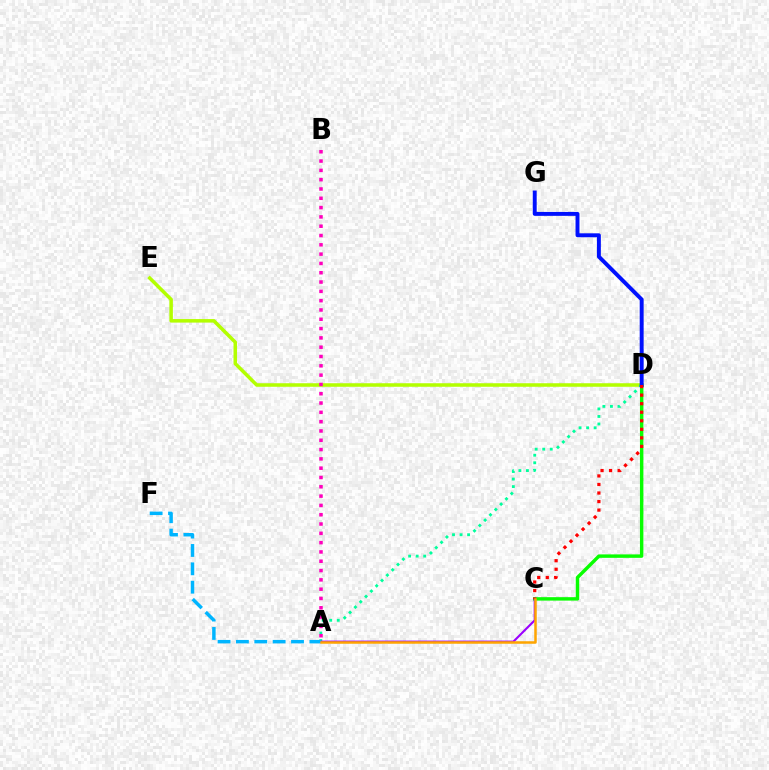{('D', 'E'): [{'color': '#b3ff00', 'line_style': 'solid', 'thickness': 2.54}], ('C', 'D'): [{'color': '#08ff00', 'line_style': 'solid', 'thickness': 2.47}, {'color': '#ff0000', 'line_style': 'dotted', 'thickness': 2.32}], ('A', 'D'): [{'color': '#00ff9d', 'line_style': 'dotted', 'thickness': 2.05}], ('A', 'C'): [{'color': '#9b00ff', 'line_style': 'solid', 'thickness': 1.52}, {'color': '#ffa500', 'line_style': 'solid', 'thickness': 1.8}], ('D', 'G'): [{'color': '#0010ff', 'line_style': 'solid', 'thickness': 2.83}], ('A', 'F'): [{'color': '#00b5ff', 'line_style': 'dashed', 'thickness': 2.5}], ('A', 'B'): [{'color': '#ff00bd', 'line_style': 'dotted', 'thickness': 2.53}]}